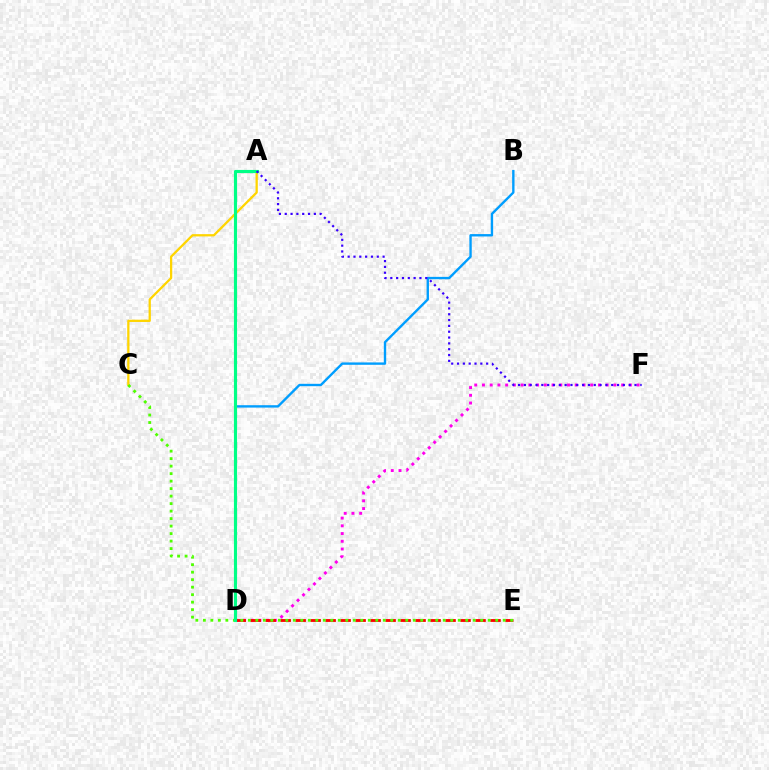{('D', 'F'): [{'color': '#ff00ed', 'line_style': 'dotted', 'thickness': 2.1}], ('D', 'E'): [{'color': '#ff0000', 'line_style': 'dashed', 'thickness': 2.04}], ('A', 'C'): [{'color': '#ffd500', 'line_style': 'solid', 'thickness': 1.64}], ('C', 'E'): [{'color': '#4fff00', 'line_style': 'dotted', 'thickness': 2.04}], ('B', 'D'): [{'color': '#009eff', 'line_style': 'solid', 'thickness': 1.71}], ('A', 'D'): [{'color': '#00ff86', 'line_style': 'solid', 'thickness': 2.27}], ('A', 'F'): [{'color': '#3700ff', 'line_style': 'dotted', 'thickness': 1.58}]}